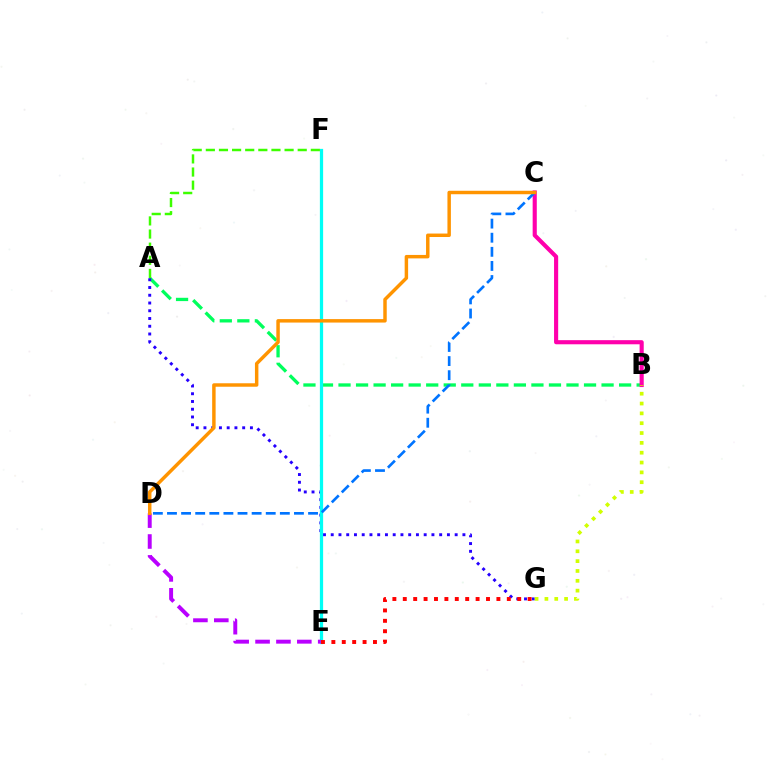{('A', 'B'): [{'color': '#00ff5c', 'line_style': 'dashed', 'thickness': 2.38}], ('A', 'G'): [{'color': '#2500ff', 'line_style': 'dotted', 'thickness': 2.1}], ('B', 'C'): [{'color': '#ff00ac', 'line_style': 'solid', 'thickness': 2.97}], ('E', 'F'): [{'color': '#00fff6', 'line_style': 'solid', 'thickness': 2.34}], ('A', 'F'): [{'color': '#3dff00', 'line_style': 'dashed', 'thickness': 1.78}], ('C', 'D'): [{'color': '#0074ff', 'line_style': 'dashed', 'thickness': 1.92}, {'color': '#ff9400', 'line_style': 'solid', 'thickness': 2.49}], ('D', 'E'): [{'color': '#b900ff', 'line_style': 'dashed', 'thickness': 2.84}], ('B', 'G'): [{'color': '#d1ff00', 'line_style': 'dotted', 'thickness': 2.67}], ('E', 'G'): [{'color': '#ff0000', 'line_style': 'dotted', 'thickness': 2.83}]}